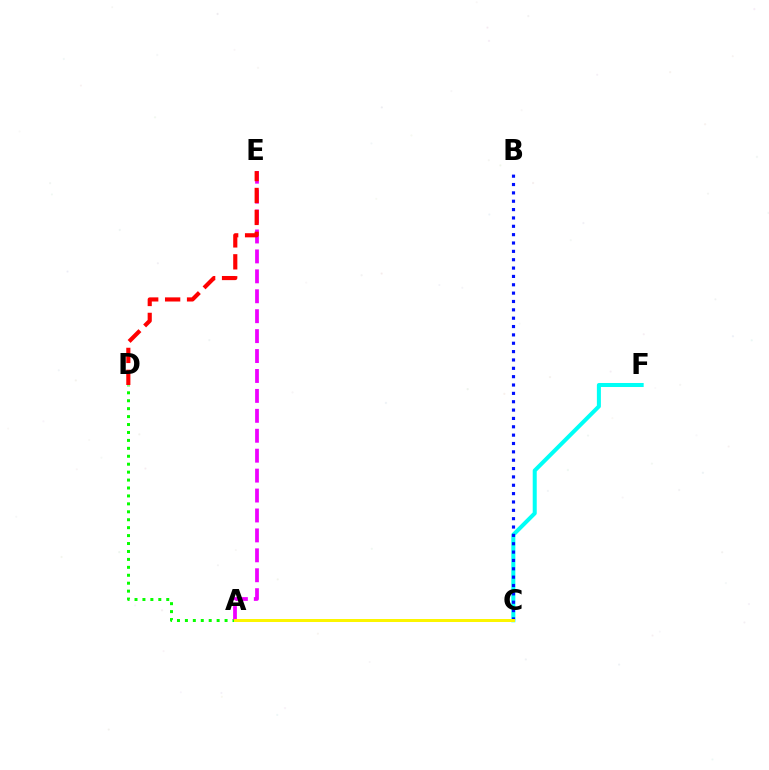{('A', 'D'): [{'color': '#08ff00', 'line_style': 'dotted', 'thickness': 2.16}], ('C', 'F'): [{'color': '#00fff6', 'line_style': 'solid', 'thickness': 2.89}], ('A', 'E'): [{'color': '#ee00ff', 'line_style': 'dashed', 'thickness': 2.71}], ('D', 'E'): [{'color': '#ff0000', 'line_style': 'dashed', 'thickness': 2.98}], ('B', 'C'): [{'color': '#0010ff', 'line_style': 'dotted', 'thickness': 2.27}], ('A', 'C'): [{'color': '#fcf500', 'line_style': 'solid', 'thickness': 2.16}]}